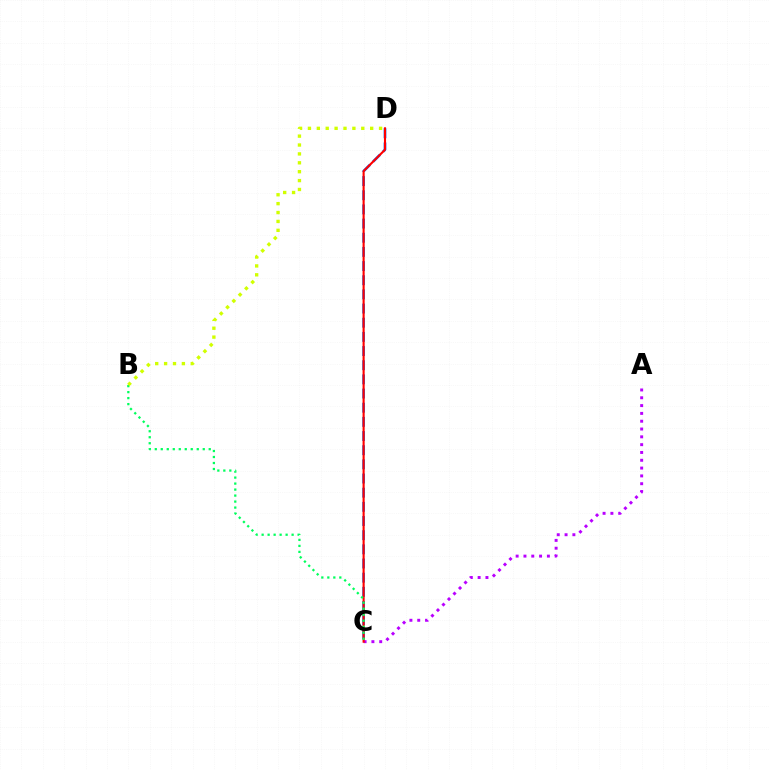{('A', 'C'): [{'color': '#b900ff', 'line_style': 'dotted', 'thickness': 2.12}], ('C', 'D'): [{'color': '#0074ff', 'line_style': 'dashed', 'thickness': 1.92}, {'color': '#ff0000', 'line_style': 'solid', 'thickness': 1.52}], ('B', 'C'): [{'color': '#00ff5c', 'line_style': 'dotted', 'thickness': 1.63}], ('B', 'D'): [{'color': '#d1ff00', 'line_style': 'dotted', 'thickness': 2.42}]}